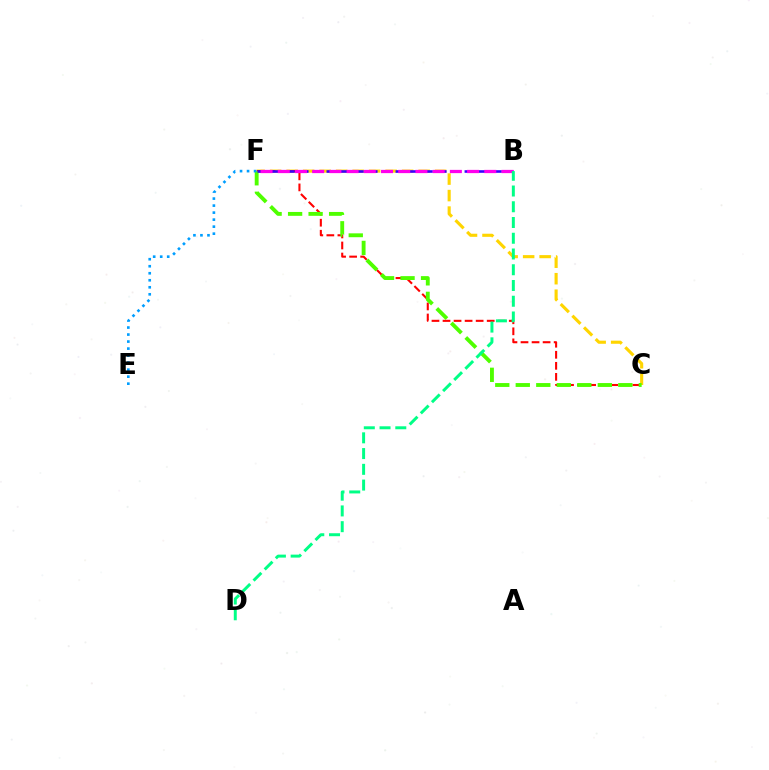{('C', 'F'): [{'color': '#ffd500', 'line_style': 'dashed', 'thickness': 2.24}, {'color': '#ff0000', 'line_style': 'dashed', 'thickness': 1.5}, {'color': '#4fff00', 'line_style': 'dashed', 'thickness': 2.79}], ('B', 'F'): [{'color': '#3700ff', 'line_style': 'dashed', 'thickness': 1.88}, {'color': '#ff00ed', 'line_style': 'dashed', 'thickness': 2.34}], ('E', 'F'): [{'color': '#009eff', 'line_style': 'dotted', 'thickness': 1.91}], ('B', 'D'): [{'color': '#00ff86', 'line_style': 'dashed', 'thickness': 2.14}]}